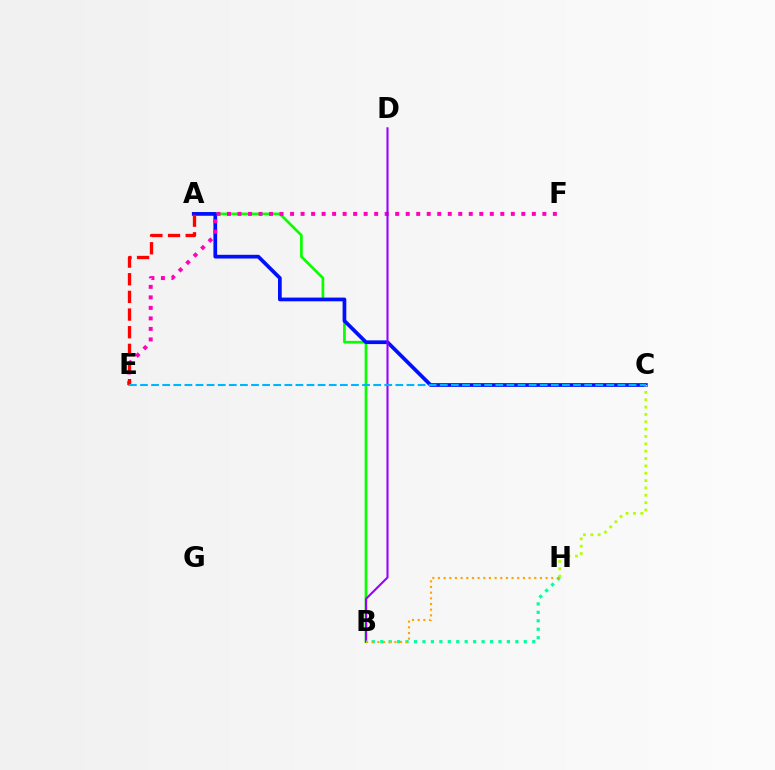{('A', 'B'): [{'color': '#08ff00', 'line_style': 'solid', 'thickness': 1.94}], ('A', 'C'): [{'color': '#0010ff', 'line_style': 'solid', 'thickness': 2.68}], ('E', 'F'): [{'color': '#ff00bd', 'line_style': 'dotted', 'thickness': 2.86}], ('B', 'D'): [{'color': '#9b00ff', 'line_style': 'solid', 'thickness': 1.5}], ('C', 'H'): [{'color': '#b3ff00', 'line_style': 'dotted', 'thickness': 2.0}], ('A', 'E'): [{'color': '#ff0000', 'line_style': 'dashed', 'thickness': 2.4}], ('B', 'H'): [{'color': '#00ff9d', 'line_style': 'dotted', 'thickness': 2.29}, {'color': '#ffa500', 'line_style': 'dotted', 'thickness': 1.54}], ('C', 'E'): [{'color': '#00b5ff', 'line_style': 'dashed', 'thickness': 1.51}]}